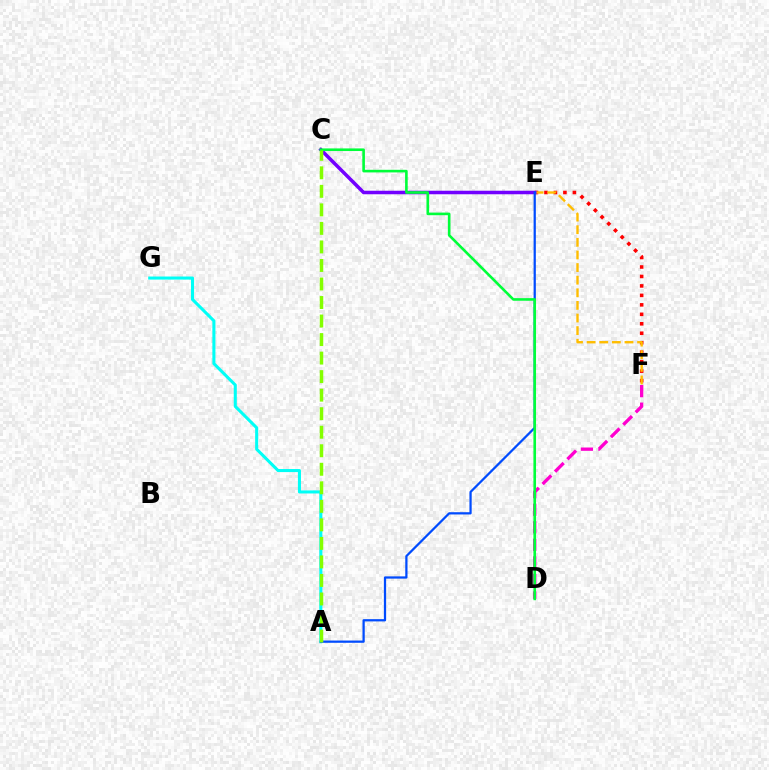{('E', 'F'): [{'color': '#ff0000', 'line_style': 'dotted', 'thickness': 2.57}, {'color': '#ffbd00', 'line_style': 'dashed', 'thickness': 1.71}], ('D', 'F'): [{'color': '#ff00cf', 'line_style': 'dashed', 'thickness': 2.38}], ('C', 'E'): [{'color': '#7200ff', 'line_style': 'solid', 'thickness': 2.54}], ('A', 'G'): [{'color': '#00fff6', 'line_style': 'solid', 'thickness': 2.2}], ('A', 'E'): [{'color': '#004bff', 'line_style': 'solid', 'thickness': 1.62}], ('C', 'D'): [{'color': '#00ff39', 'line_style': 'solid', 'thickness': 1.88}], ('A', 'C'): [{'color': '#84ff00', 'line_style': 'dashed', 'thickness': 2.52}]}